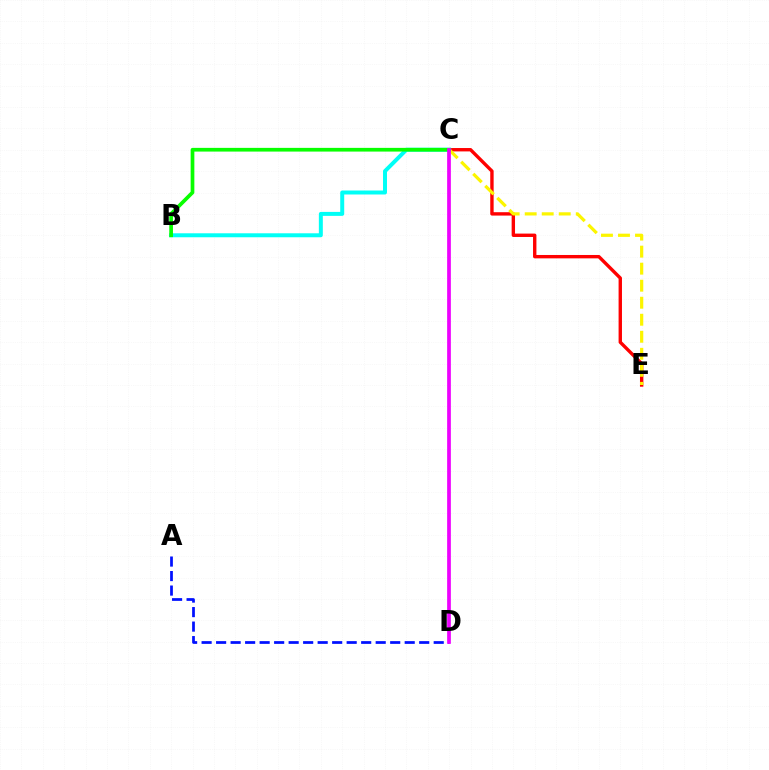{('C', 'E'): [{'color': '#ff0000', 'line_style': 'solid', 'thickness': 2.44}, {'color': '#fcf500', 'line_style': 'dashed', 'thickness': 2.31}], ('B', 'C'): [{'color': '#00fff6', 'line_style': 'solid', 'thickness': 2.86}, {'color': '#08ff00', 'line_style': 'solid', 'thickness': 2.67}], ('A', 'D'): [{'color': '#0010ff', 'line_style': 'dashed', 'thickness': 1.97}], ('C', 'D'): [{'color': '#ee00ff', 'line_style': 'solid', 'thickness': 2.68}]}